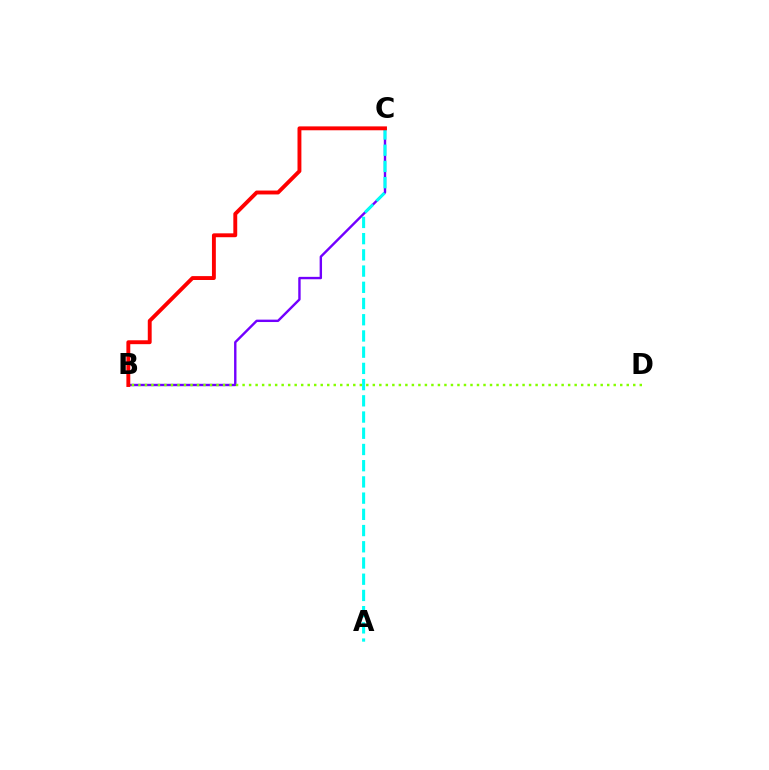{('B', 'C'): [{'color': '#7200ff', 'line_style': 'solid', 'thickness': 1.73}, {'color': '#ff0000', 'line_style': 'solid', 'thickness': 2.8}], ('B', 'D'): [{'color': '#84ff00', 'line_style': 'dotted', 'thickness': 1.77}], ('A', 'C'): [{'color': '#00fff6', 'line_style': 'dashed', 'thickness': 2.2}]}